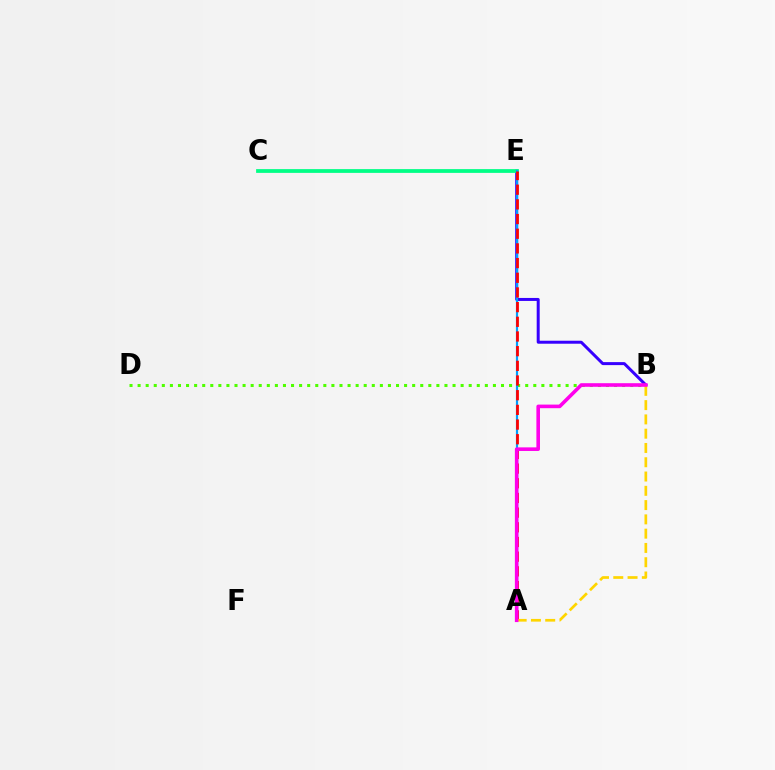{('B', 'E'): [{'color': '#3700ff', 'line_style': 'solid', 'thickness': 2.15}], ('B', 'D'): [{'color': '#4fff00', 'line_style': 'dotted', 'thickness': 2.19}], ('C', 'E'): [{'color': '#00ff86', 'line_style': 'solid', 'thickness': 2.71}], ('A', 'E'): [{'color': '#009eff', 'line_style': 'solid', 'thickness': 1.57}, {'color': '#ff0000', 'line_style': 'dashed', 'thickness': 1.99}], ('A', 'B'): [{'color': '#ffd500', 'line_style': 'dashed', 'thickness': 1.94}, {'color': '#ff00ed', 'line_style': 'solid', 'thickness': 2.59}]}